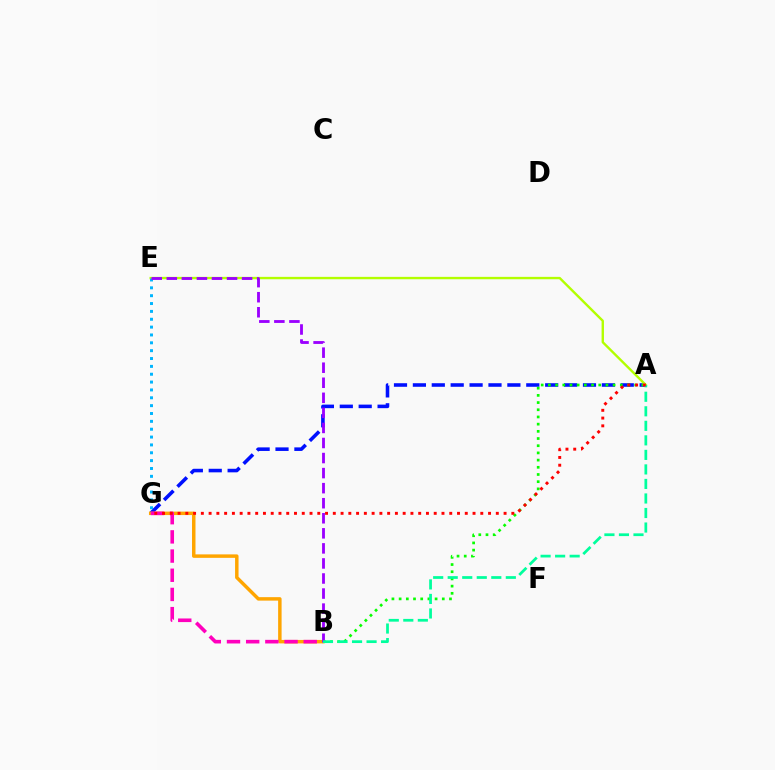{('A', 'G'): [{'color': '#0010ff', 'line_style': 'dashed', 'thickness': 2.57}, {'color': '#ff0000', 'line_style': 'dotted', 'thickness': 2.11}], ('A', 'B'): [{'color': '#08ff00', 'line_style': 'dotted', 'thickness': 1.95}, {'color': '#00ff9d', 'line_style': 'dashed', 'thickness': 1.97}], ('A', 'E'): [{'color': '#b3ff00', 'line_style': 'solid', 'thickness': 1.72}], ('B', 'G'): [{'color': '#ffa500', 'line_style': 'solid', 'thickness': 2.49}, {'color': '#ff00bd', 'line_style': 'dashed', 'thickness': 2.61}], ('E', 'G'): [{'color': '#00b5ff', 'line_style': 'dotted', 'thickness': 2.13}], ('B', 'E'): [{'color': '#9b00ff', 'line_style': 'dashed', 'thickness': 2.05}]}